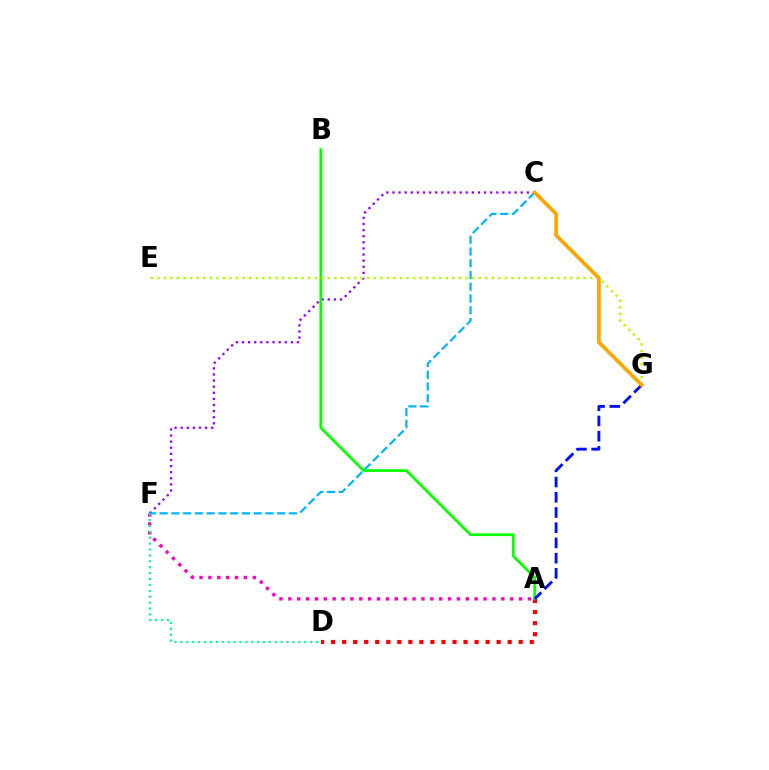{('A', 'D'): [{'color': '#ff0000', 'line_style': 'dotted', 'thickness': 3.0}], ('C', 'F'): [{'color': '#9b00ff', 'line_style': 'dotted', 'thickness': 1.66}, {'color': '#00b5ff', 'line_style': 'dashed', 'thickness': 1.6}], ('A', 'F'): [{'color': '#ff00bd', 'line_style': 'dotted', 'thickness': 2.41}], ('A', 'B'): [{'color': '#08ff00', 'line_style': 'solid', 'thickness': 1.97}], ('E', 'G'): [{'color': '#b3ff00', 'line_style': 'dotted', 'thickness': 1.78}], ('A', 'G'): [{'color': '#0010ff', 'line_style': 'dashed', 'thickness': 2.07}], ('D', 'F'): [{'color': '#00ff9d', 'line_style': 'dotted', 'thickness': 1.6}], ('C', 'G'): [{'color': '#ffa500', 'line_style': 'solid', 'thickness': 2.67}]}